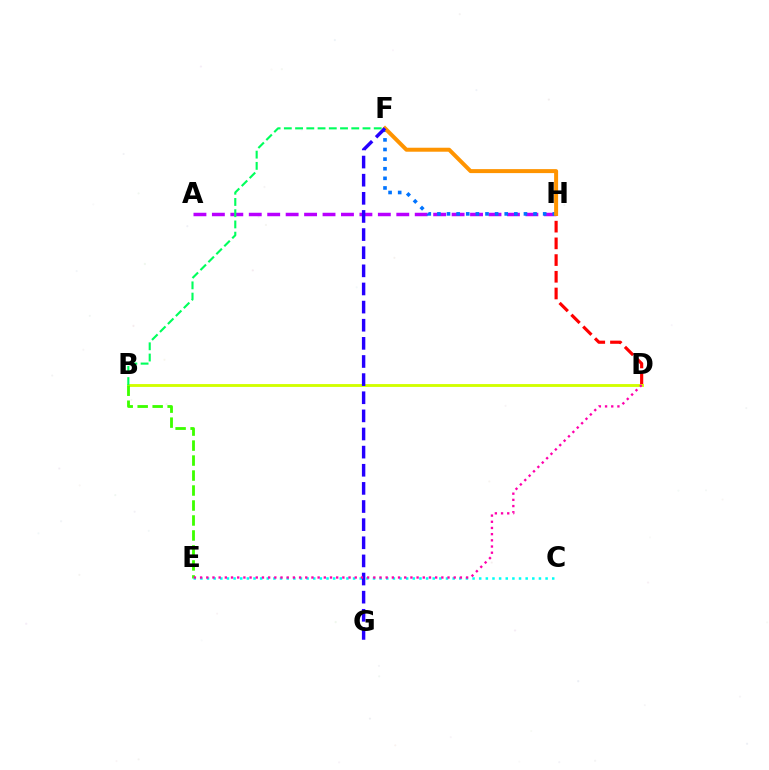{('A', 'H'): [{'color': '#b900ff', 'line_style': 'dashed', 'thickness': 2.51}], ('D', 'H'): [{'color': '#ff0000', 'line_style': 'dashed', 'thickness': 2.27}], ('F', 'H'): [{'color': '#0074ff', 'line_style': 'dotted', 'thickness': 2.61}, {'color': '#ff9400', 'line_style': 'solid', 'thickness': 2.87}], ('B', 'D'): [{'color': '#d1ff00', 'line_style': 'solid', 'thickness': 2.06}], ('B', 'F'): [{'color': '#00ff5c', 'line_style': 'dashed', 'thickness': 1.53}], ('B', 'E'): [{'color': '#3dff00', 'line_style': 'dashed', 'thickness': 2.04}], ('C', 'E'): [{'color': '#00fff6', 'line_style': 'dotted', 'thickness': 1.8}], ('F', 'G'): [{'color': '#2500ff', 'line_style': 'dashed', 'thickness': 2.46}], ('D', 'E'): [{'color': '#ff00ac', 'line_style': 'dotted', 'thickness': 1.68}]}